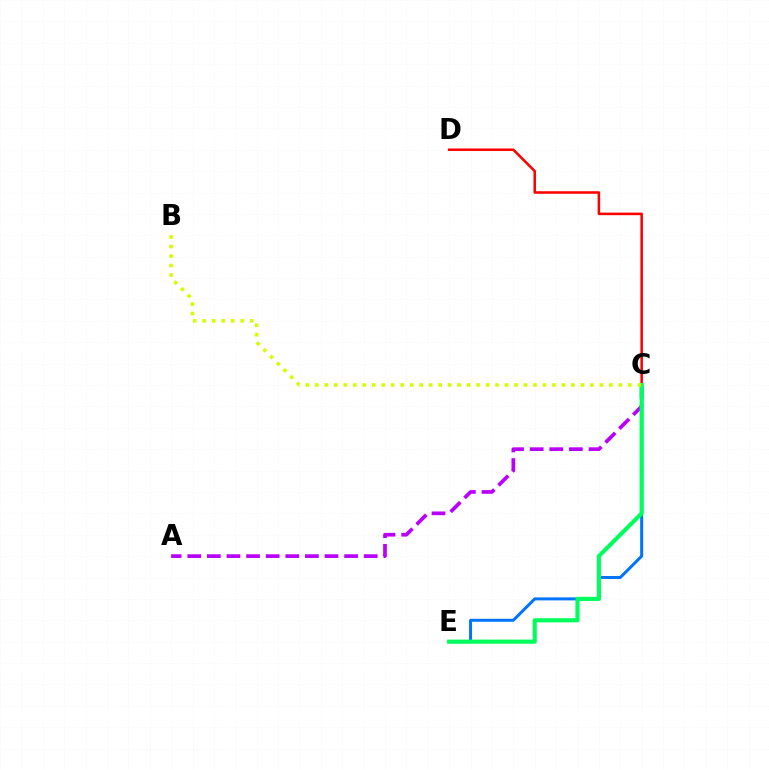{('A', 'C'): [{'color': '#b900ff', 'line_style': 'dashed', 'thickness': 2.66}], ('C', 'E'): [{'color': '#0074ff', 'line_style': 'solid', 'thickness': 2.16}, {'color': '#00ff5c', 'line_style': 'solid', 'thickness': 2.98}], ('C', 'D'): [{'color': '#ff0000', 'line_style': 'solid', 'thickness': 1.83}], ('B', 'C'): [{'color': '#d1ff00', 'line_style': 'dotted', 'thickness': 2.58}]}